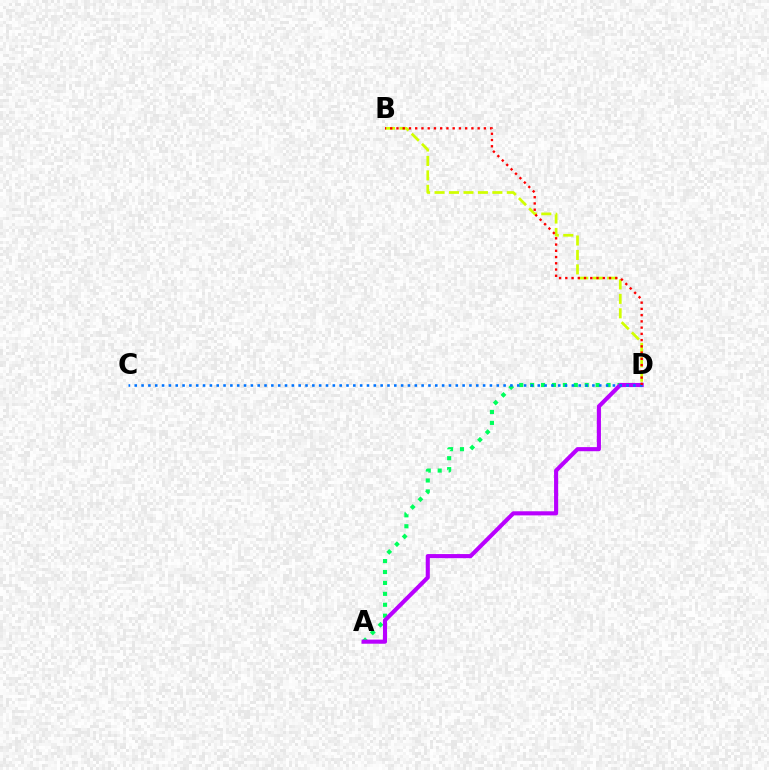{('B', 'D'): [{'color': '#d1ff00', 'line_style': 'dashed', 'thickness': 1.96}, {'color': '#ff0000', 'line_style': 'dotted', 'thickness': 1.7}], ('A', 'D'): [{'color': '#00ff5c', 'line_style': 'dotted', 'thickness': 2.97}, {'color': '#b900ff', 'line_style': 'solid', 'thickness': 2.96}], ('C', 'D'): [{'color': '#0074ff', 'line_style': 'dotted', 'thickness': 1.86}]}